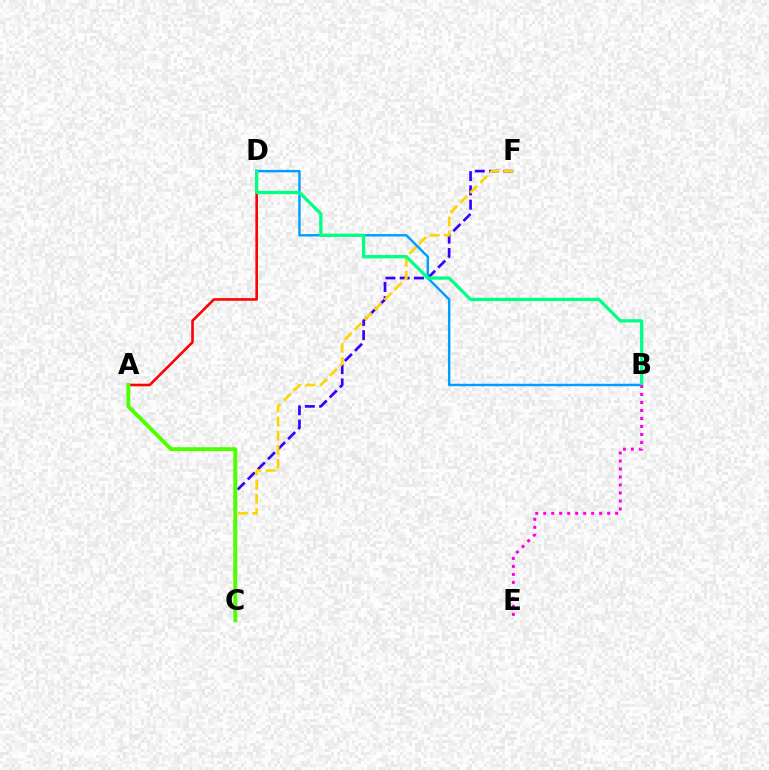{('C', 'F'): [{'color': '#3700ff', 'line_style': 'dashed', 'thickness': 1.94}, {'color': '#ffd500', 'line_style': 'dashed', 'thickness': 1.91}], ('B', 'D'): [{'color': '#009eff', 'line_style': 'solid', 'thickness': 1.74}, {'color': '#00ff86', 'line_style': 'solid', 'thickness': 2.35}], ('A', 'D'): [{'color': '#ff0000', 'line_style': 'solid', 'thickness': 1.87}], ('B', 'E'): [{'color': '#ff00ed', 'line_style': 'dotted', 'thickness': 2.17}], ('A', 'C'): [{'color': '#4fff00', 'line_style': 'solid', 'thickness': 2.82}]}